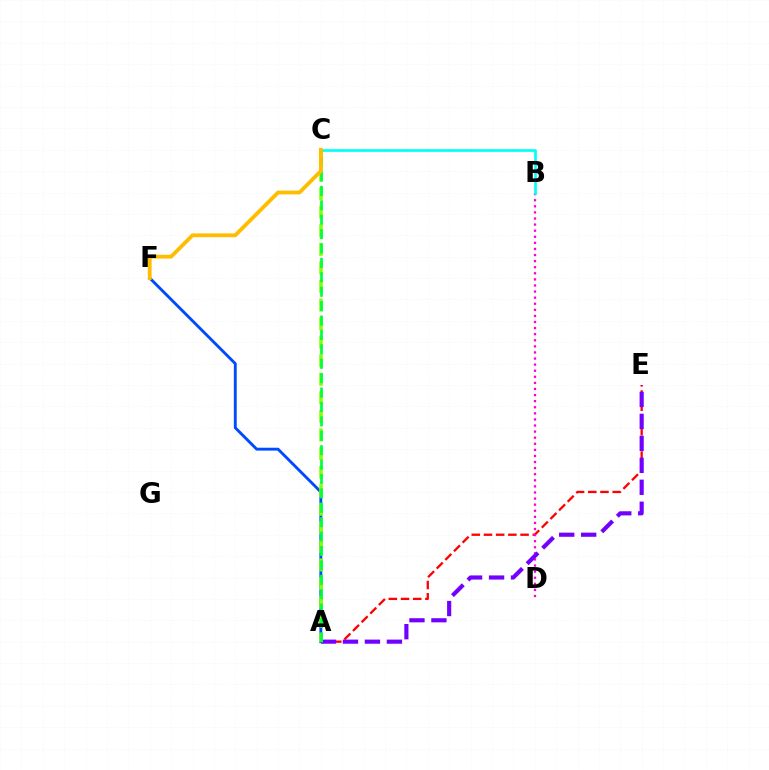{('A', 'F'): [{'color': '#004bff', 'line_style': 'solid', 'thickness': 2.08}], ('A', 'E'): [{'color': '#ff0000', 'line_style': 'dashed', 'thickness': 1.66}, {'color': '#7200ff', 'line_style': 'dashed', 'thickness': 2.98}], ('B', 'D'): [{'color': '#ff00cf', 'line_style': 'dotted', 'thickness': 1.65}], ('B', 'C'): [{'color': '#00fff6', 'line_style': 'solid', 'thickness': 1.93}], ('A', 'C'): [{'color': '#84ff00', 'line_style': 'dashed', 'thickness': 2.52}, {'color': '#00ff39', 'line_style': 'dashed', 'thickness': 1.96}], ('C', 'F'): [{'color': '#ffbd00', 'line_style': 'solid', 'thickness': 2.75}]}